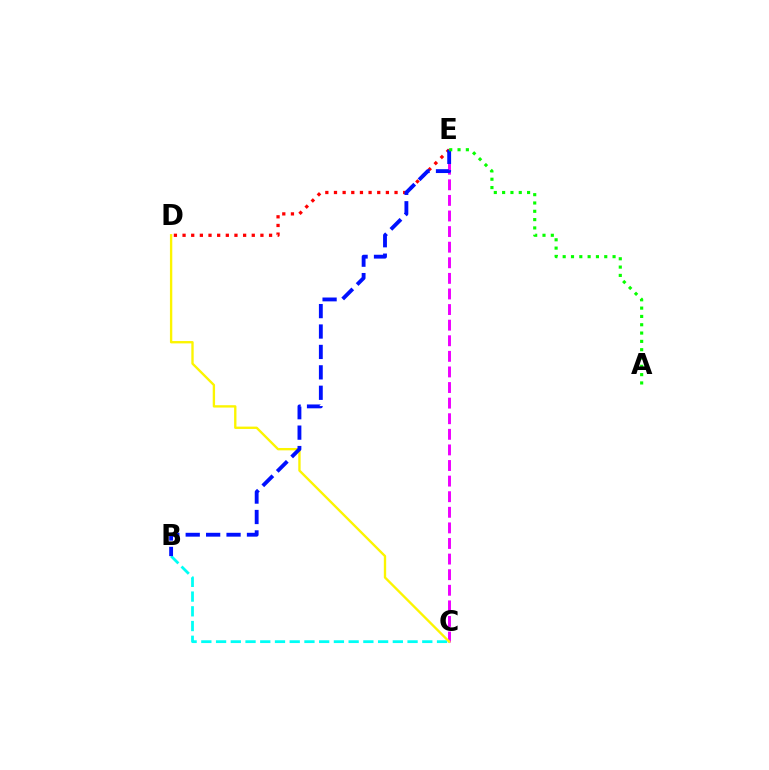{('C', 'E'): [{'color': '#ee00ff', 'line_style': 'dashed', 'thickness': 2.12}], ('D', 'E'): [{'color': '#ff0000', 'line_style': 'dotted', 'thickness': 2.35}], ('B', 'C'): [{'color': '#00fff6', 'line_style': 'dashed', 'thickness': 2.0}], ('C', 'D'): [{'color': '#fcf500', 'line_style': 'solid', 'thickness': 1.69}], ('B', 'E'): [{'color': '#0010ff', 'line_style': 'dashed', 'thickness': 2.77}], ('A', 'E'): [{'color': '#08ff00', 'line_style': 'dotted', 'thickness': 2.26}]}